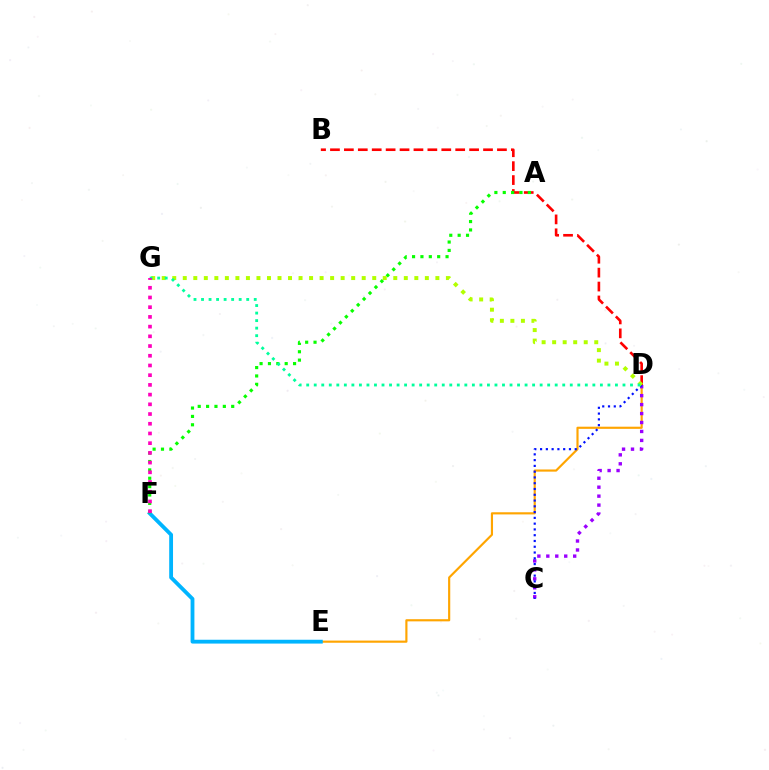{('D', 'E'): [{'color': '#ffa500', 'line_style': 'solid', 'thickness': 1.55}], ('B', 'D'): [{'color': '#ff0000', 'line_style': 'dashed', 'thickness': 1.89}], ('E', 'F'): [{'color': '#00b5ff', 'line_style': 'solid', 'thickness': 2.75}], ('A', 'F'): [{'color': '#08ff00', 'line_style': 'dotted', 'thickness': 2.27}], ('C', 'D'): [{'color': '#9b00ff', 'line_style': 'dotted', 'thickness': 2.43}, {'color': '#0010ff', 'line_style': 'dotted', 'thickness': 1.57}], ('D', 'G'): [{'color': '#b3ff00', 'line_style': 'dotted', 'thickness': 2.86}, {'color': '#00ff9d', 'line_style': 'dotted', 'thickness': 2.05}], ('F', 'G'): [{'color': '#ff00bd', 'line_style': 'dotted', 'thickness': 2.64}]}